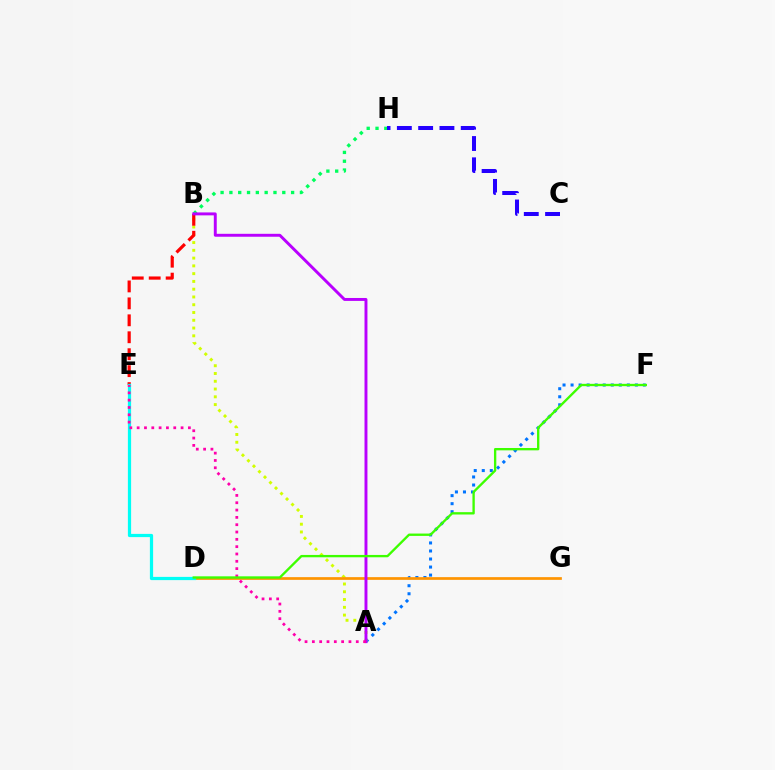{('A', 'F'): [{'color': '#0074ff', 'line_style': 'dotted', 'thickness': 2.18}], ('A', 'B'): [{'color': '#d1ff00', 'line_style': 'dotted', 'thickness': 2.11}, {'color': '#b900ff', 'line_style': 'solid', 'thickness': 2.11}], ('D', 'G'): [{'color': '#ff9400', 'line_style': 'solid', 'thickness': 1.95}], ('B', 'H'): [{'color': '#00ff5c', 'line_style': 'dotted', 'thickness': 2.4}], ('B', 'E'): [{'color': '#ff0000', 'line_style': 'dashed', 'thickness': 2.3}], ('C', 'H'): [{'color': '#2500ff', 'line_style': 'dashed', 'thickness': 2.89}], ('D', 'E'): [{'color': '#00fff6', 'line_style': 'solid', 'thickness': 2.33}], ('A', 'E'): [{'color': '#ff00ac', 'line_style': 'dotted', 'thickness': 1.99}], ('D', 'F'): [{'color': '#3dff00', 'line_style': 'solid', 'thickness': 1.69}]}